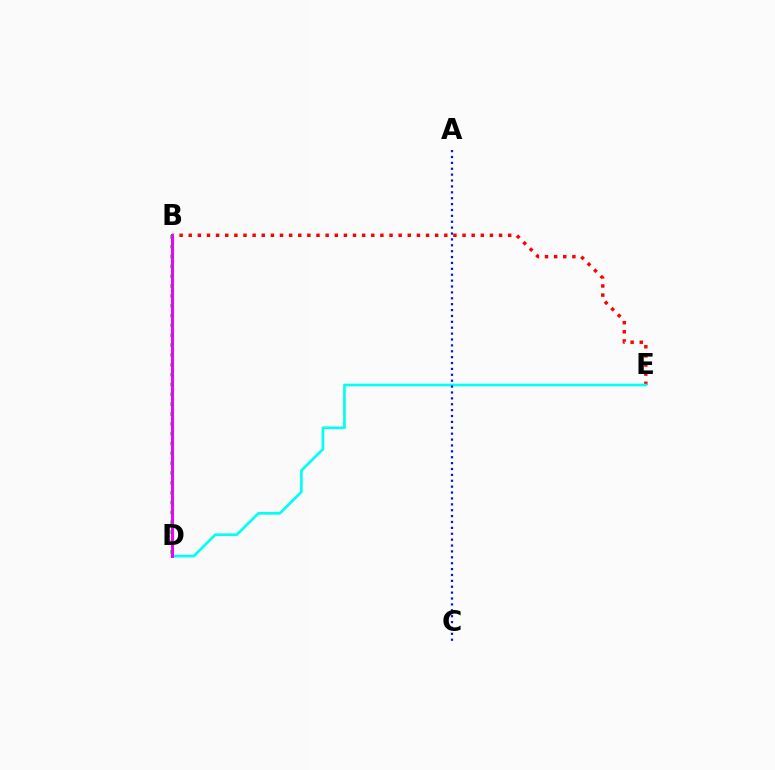{('B', 'E'): [{'color': '#ff0000', 'line_style': 'dotted', 'thickness': 2.48}], ('D', 'E'): [{'color': '#00fff6', 'line_style': 'solid', 'thickness': 1.93}], ('B', 'D'): [{'color': '#08ff00', 'line_style': 'dotted', 'thickness': 2.67}, {'color': '#fcf500', 'line_style': 'dashed', 'thickness': 2.12}, {'color': '#ee00ff', 'line_style': 'solid', 'thickness': 2.18}], ('A', 'C'): [{'color': '#0010ff', 'line_style': 'dotted', 'thickness': 1.6}]}